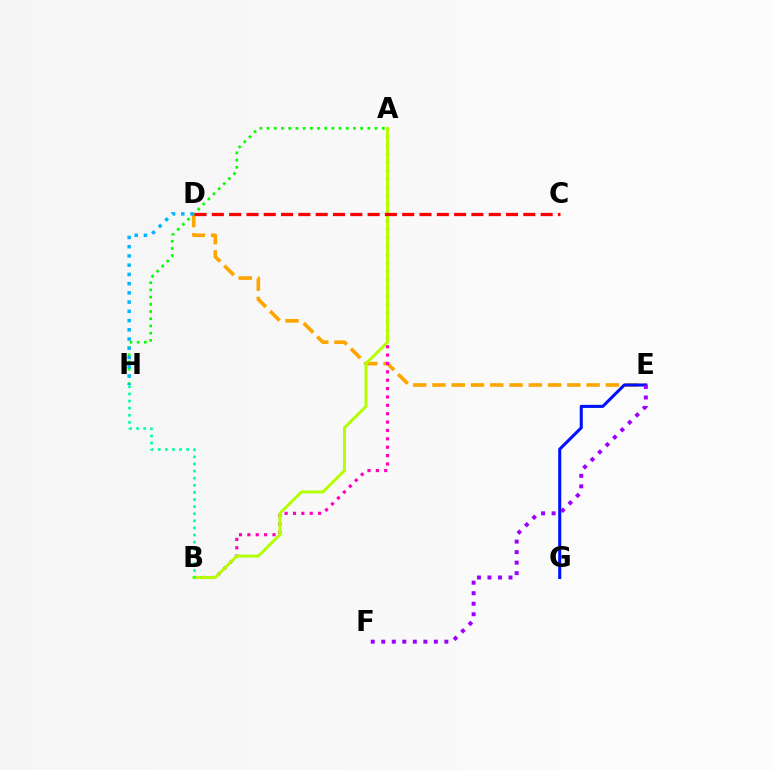{('D', 'E'): [{'color': '#ffa500', 'line_style': 'dashed', 'thickness': 2.62}], ('A', 'H'): [{'color': '#08ff00', 'line_style': 'dotted', 'thickness': 1.96}], ('D', 'H'): [{'color': '#00b5ff', 'line_style': 'dotted', 'thickness': 2.51}], ('A', 'B'): [{'color': '#ff00bd', 'line_style': 'dotted', 'thickness': 2.28}, {'color': '#b3ff00', 'line_style': 'solid', 'thickness': 2.12}], ('E', 'G'): [{'color': '#0010ff', 'line_style': 'solid', 'thickness': 2.2}], ('B', 'H'): [{'color': '#00ff9d', 'line_style': 'dotted', 'thickness': 1.93}], ('C', 'D'): [{'color': '#ff0000', 'line_style': 'dashed', 'thickness': 2.35}], ('E', 'F'): [{'color': '#9b00ff', 'line_style': 'dotted', 'thickness': 2.86}]}